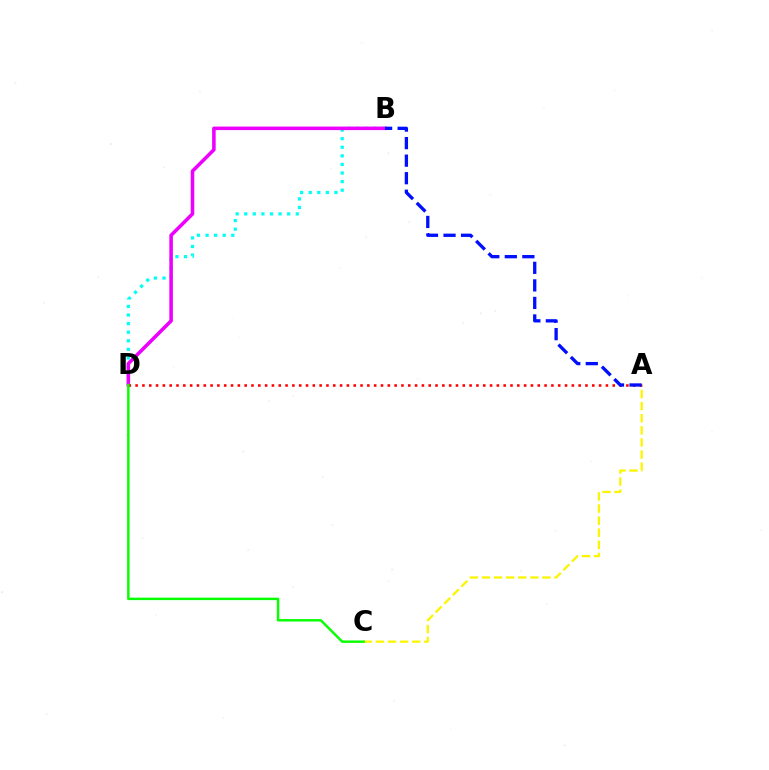{('A', 'C'): [{'color': '#fcf500', 'line_style': 'dashed', 'thickness': 1.64}], ('B', 'D'): [{'color': '#00fff6', 'line_style': 'dotted', 'thickness': 2.33}, {'color': '#ee00ff', 'line_style': 'solid', 'thickness': 2.55}], ('A', 'D'): [{'color': '#ff0000', 'line_style': 'dotted', 'thickness': 1.85}], ('C', 'D'): [{'color': '#08ff00', 'line_style': 'solid', 'thickness': 1.76}], ('A', 'B'): [{'color': '#0010ff', 'line_style': 'dashed', 'thickness': 2.38}]}